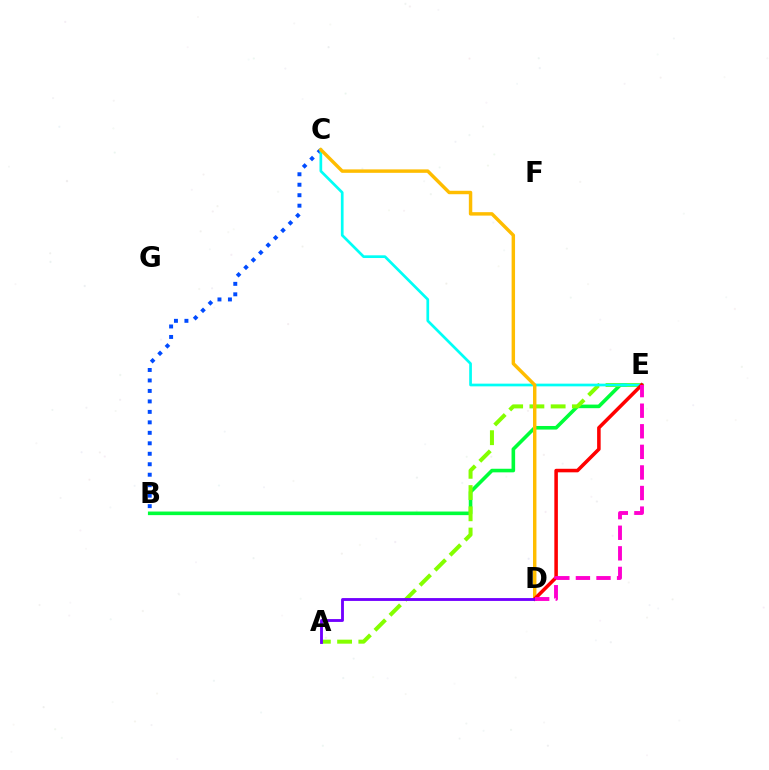{('B', 'C'): [{'color': '#004bff', 'line_style': 'dotted', 'thickness': 2.85}], ('B', 'E'): [{'color': '#00ff39', 'line_style': 'solid', 'thickness': 2.59}], ('A', 'E'): [{'color': '#84ff00', 'line_style': 'dashed', 'thickness': 2.89}], ('C', 'E'): [{'color': '#00fff6', 'line_style': 'solid', 'thickness': 1.95}], ('C', 'D'): [{'color': '#ffbd00', 'line_style': 'solid', 'thickness': 2.48}], ('D', 'E'): [{'color': '#ff0000', 'line_style': 'solid', 'thickness': 2.55}, {'color': '#ff00cf', 'line_style': 'dashed', 'thickness': 2.8}], ('A', 'D'): [{'color': '#7200ff', 'line_style': 'solid', 'thickness': 2.05}]}